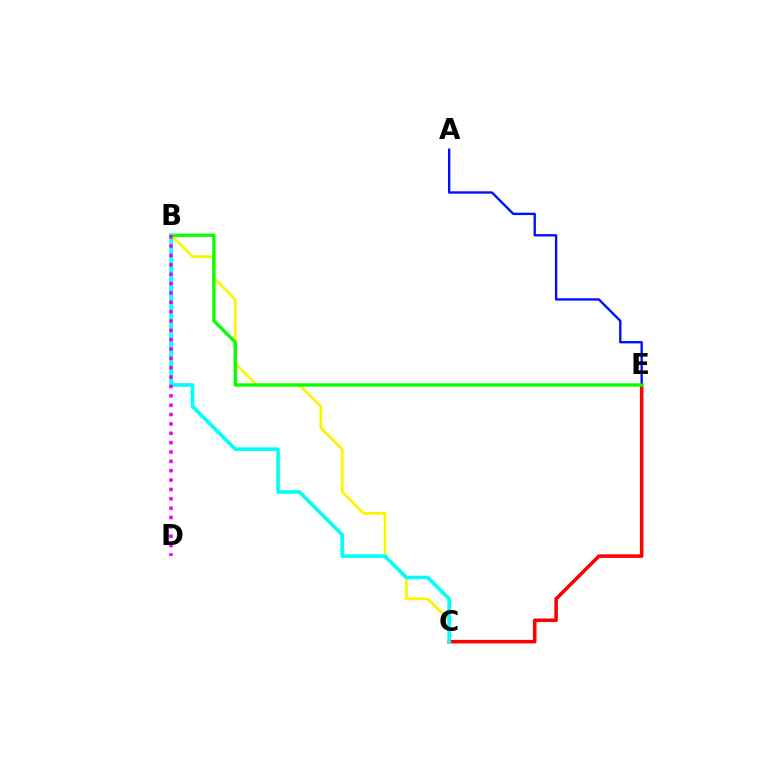{('C', 'E'): [{'color': '#ff0000', 'line_style': 'solid', 'thickness': 2.56}], ('A', 'E'): [{'color': '#0010ff', 'line_style': 'solid', 'thickness': 1.7}], ('B', 'C'): [{'color': '#fcf500', 'line_style': 'solid', 'thickness': 2.01}, {'color': '#00fff6', 'line_style': 'solid', 'thickness': 2.62}], ('B', 'E'): [{'color': '#08ff00', 'line_style': 'solid', 'thickness': 2.4}], ('B', 'D'): [{'color': '#ee00ff', 'line_style': 'dotted', 'thickness': 2.54}]}